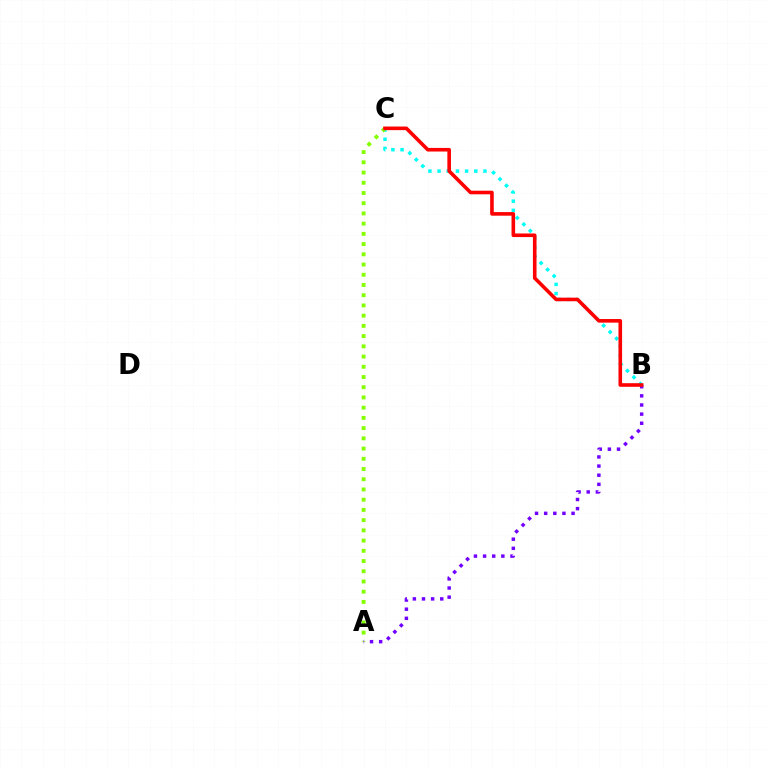{('B', 'C'): [{'color': '#00fff6', 'line_style': 'dotted', 'thickness': 2.49}, {'color': '#ff0000', 'line_style': 'solid', 'thickness': 2.59}], ('A', 'C'): [{'color': '#84ff00', 'line_style': 'dotted', 'thickness': 2.78}], ('A', 'B'): [{'color': '#7200ff', 'line_style': 'dotted', 'thickness': 2.48}]}